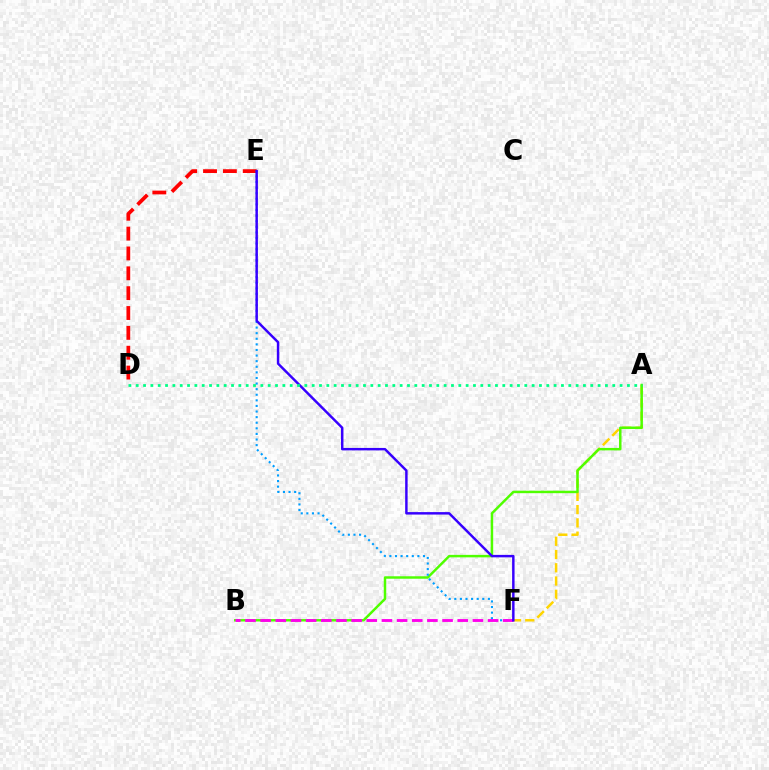{('A', 'F'): [{'color': '#ffd500', 'line_style': 'dashed', 'thickness': 1.8}], ('A', 'B'): [{'color': '#4fff00', 'line_style': 'solid', 'thickness': 1.78}], ('D', 'E'): [{'color': '#ff0000', 'line_style': 'dashed', 'thickness': 2.7}], ('E', 'F'): [{'color': '#009eff', 'line_style': 'dotted', 'thickness': 1.52}, {'color': '#3700ff', 'line_style': 'solid', 'thickness': 1.77}], ('B', 'F'): [{'color': '#ff00ed', 'line_style': 'dashed', 'thickness': 2.06}], ('A', 'D'): [{'color': '#00ff86', 'line_style': 'dotted', 'thickness': 1.99}]}